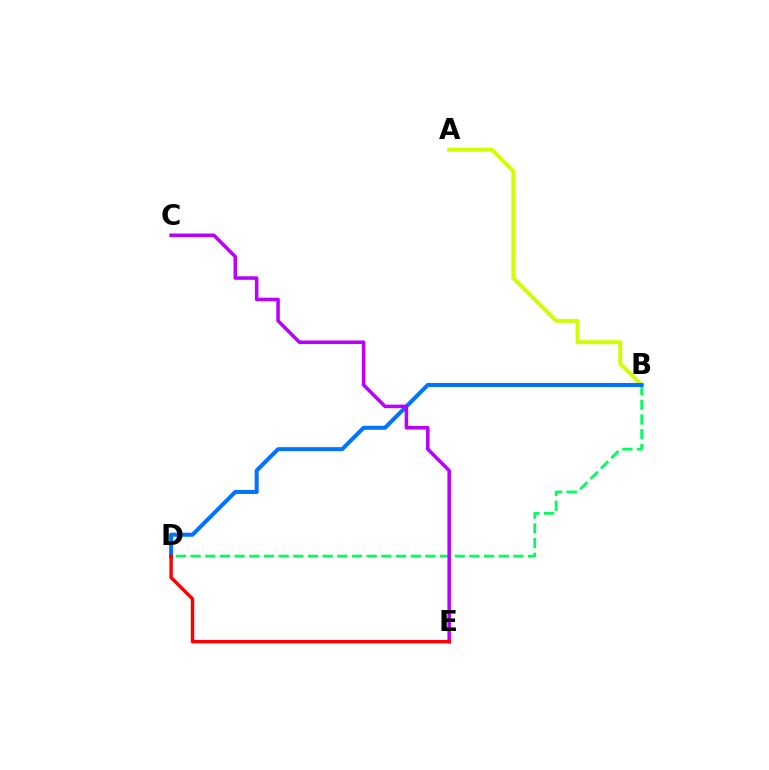{('A', 'B'): [{'color': '#d1ff00', 'line_style': 'solid', 'thickness': 2.85}], ('B', 'D'): [{'color': '#00ff5c', 'line_style': 'dashed', 'thickness': 1.99}, {'color': '#0074ff', 'line_style': 'solid', 'thickness': 2.91}], ('C', 'E'): [{'color': '#b900ff', 'line_style': 'solid', 'thickness': 2.55}], ('D', 'E'): [{'color': '#ff0000', 'line_style': 'solid', 'thickness': 2.46}]}